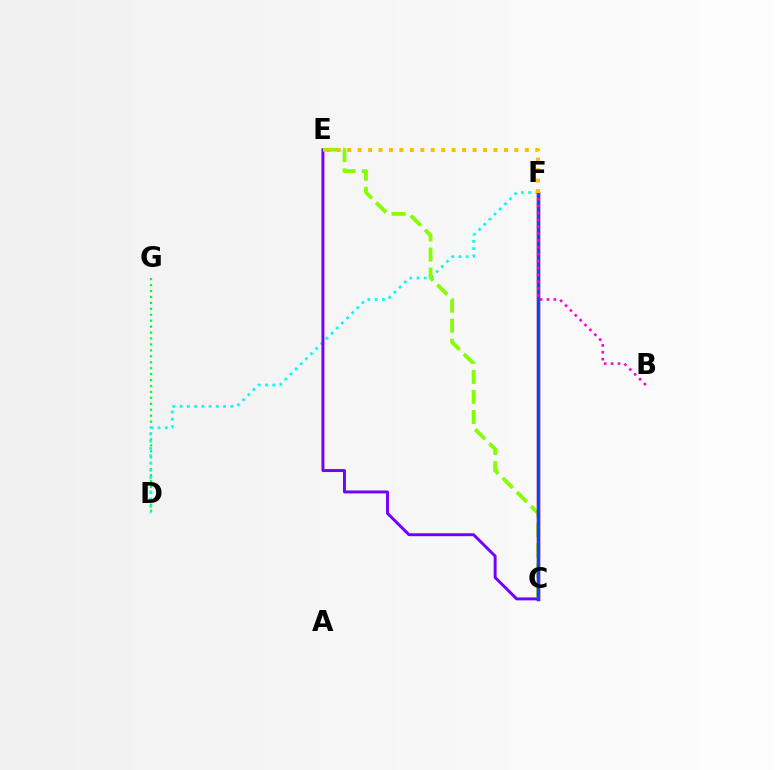{('D', 'G'): [{'color': '#00ff39', 'line_style': 'dotted', 'thickness': 1.61}], ('D', 'F'): [{'color': '#00fff6', 'line_style': 'dotted', 'thickness': 1.97}], ('C', 'E'): [{'color': '#7200ff', 'line_style': 'solid', 'thickness': 2.12}, {'color': '#84ff00', 'line_style': 'dashed', 'thickness': 2.72}], ('C', 'F'): [{'color': '#ff0000', 'line_style': 'solid', 'thickness': 2.46}, {'color': '#004bff', 'line_style': 'solid', 'thickness': 2.39}], ('B', 'F'): [{'color': '#ff00cf', 'line_style': 'dotted', 'thickness': 1.87}], ('E', 'F'): [{'color': '#ffbd00', 'line_style': 'dotted', 'thickness': 2.84}]}